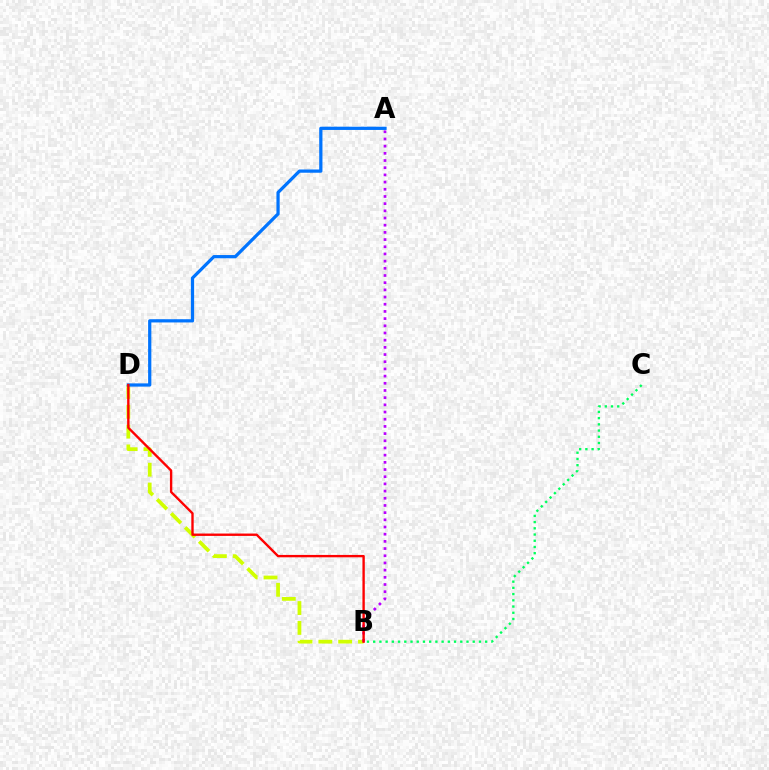{('B', 'D'): [{'color': '#d1ff00', 'line_style': 'dashed', 'thickness': 2.69}, {'color': '#ff0000', 'line_style': 'solid', 'thickness': 1.71}], ('B', 'C'): [{'color': '#00ff5c', 'line_style': 'dotted', 'thickness': 1.69}], ('A', 'B'): [{'color': '#b900ff', 'line_style': 'dotted', 'thickness': 1.95}], ('A', 'D'): [{'color': '#0074ff', 'line_style': 'solid', 'thickness': 2.33}]}